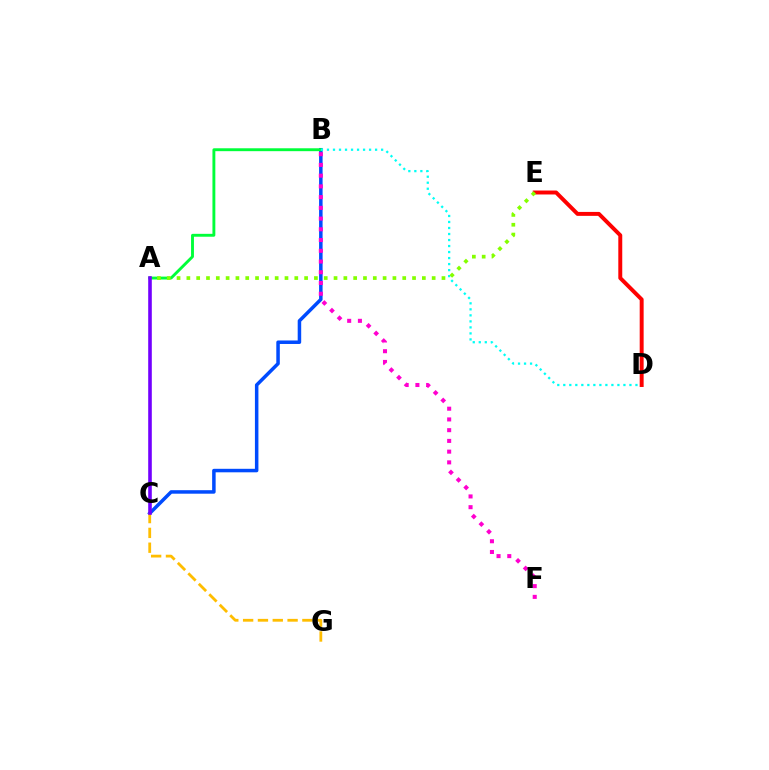{('B', 'C'): [{'color': '#004bff', 'line_style': 'solid', 'thickness': 2.52}], ('A', 'B'): [{'color': '#00ff39', 'line_style': 'solid', 'thickness': 2.08}], ('B', 'D'): [{'color': '#00fff6', 'line_style': 'dotted', 'thickness': 1.63}], ('D', 'E'): [{'color': '#ff0000', 'line_style': 'solid', 'thickness': 2.84}], ('A', 'E'): [{'color': '#84ff00', 'line_style': 'dotted', 'thickness': 2.67}], ('B', 'F'): [{'color': '#ff00cf', 'line_style': 'dotted', 'thickness': 2.92}], ('C', 'G'): [{'color': '#ffbd00', 'line_style': 'dashed', 'thickness': 2.01}], ('A', 'C'): [{'color': '#7200ff', 'line_style': 'solid', 'thickness': 2.59}]}